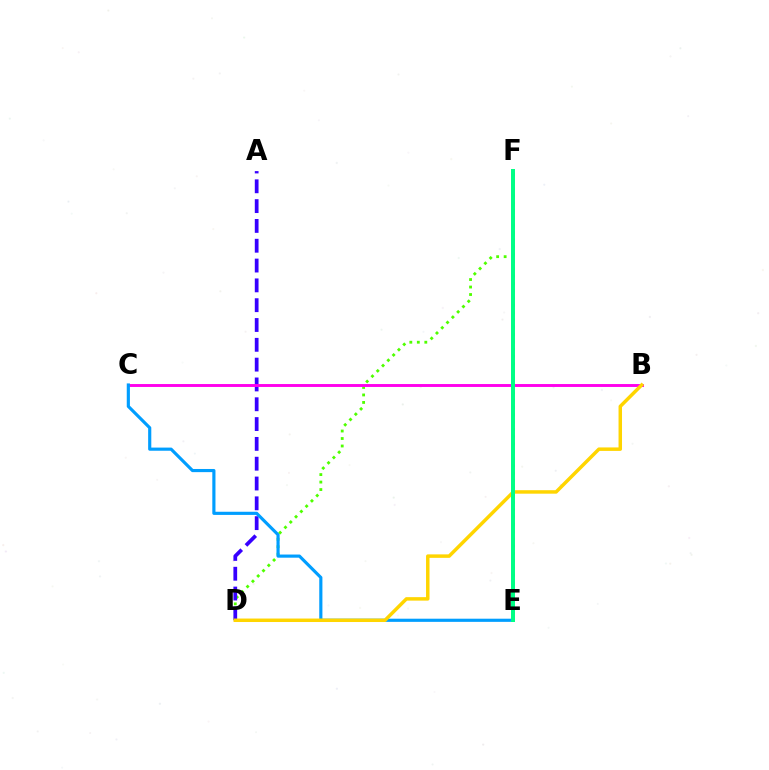{('D', 'F'): [{'color': '#4fff00', 'line_style': 'dotted', 'thickness': 2.03}], ('E', 'F'): [{'color': '#ff0000', 'line_style': 'dotted', 'thickness': 1.98}, {'color': '#00ff86', 'line_style': 'solid', 'thickness': 2.86}], ('A', 'D'): [{'color': '#3700ff', 'line_style': 'dashed', 'thickness': 2.69}], ('B', 'C'): [{'color': '#ff00ed', 'line_style': 'solid', 'thickness': 2.1}], ('C', 'E'): [{'color': '#009eff', 'line_style': 'solid', 'thickness': 2.27}], ('B', 'D'): [{'color': '#ffd500', 'line_style': 'solid', 'thickness': 2.5}]}